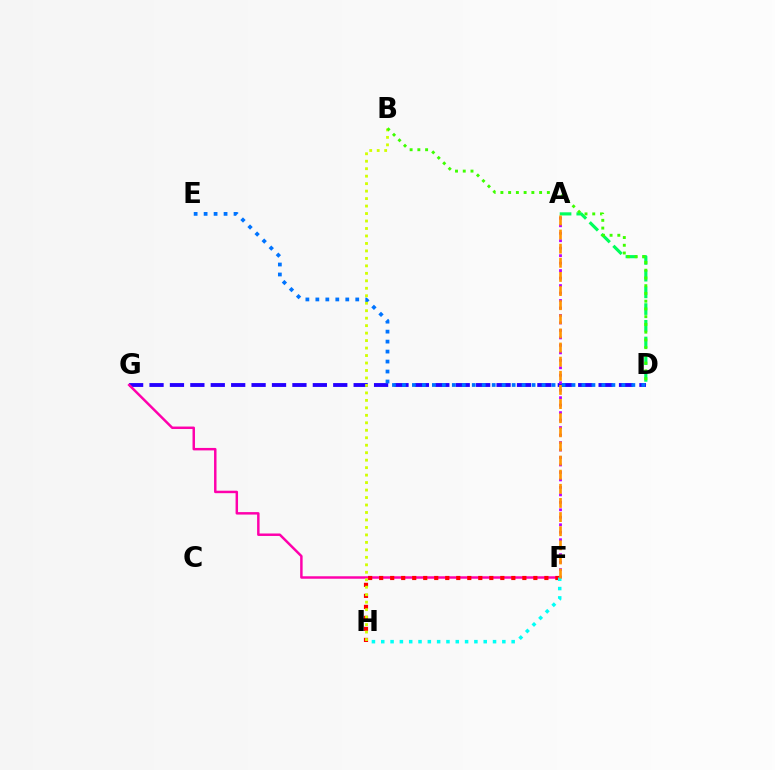{('D', 'G'): [{'color': '#2500ff', 'line_style': 'dashed', 'thickness': 2.77}], ('A', 'D'): [{'color': '#00ff5c', 'line_style': 'dashed', 'thickness': 2.27}], ('F', 'G'): [{'color': '#ff00ac', 'line_style': 'solid', 'thickness': 1.78}], ('F', 'H'): [{'color': '#ff0000', 'line_style': 'dotted', 'thickness': 2.99}, {'color': '#00fff6', 'line_style': 'dotted', 'thickness': 2.53}], ('D', 'E'): [{'color': '#0074ff', 'line_style': 'dotted', 'thickness': 2.71}], ('A', 'F'): [{'color': '#b900ff', 'line_style': 'dotted', 'thickness': 2.03}, {'color': '#ff9400', 'line_style': 'dashed', 'thickness': 1.92}], ('B', 'H'): [{'color': '#d1ff00', 'line_style': 'dotted', 'thickness': 2.03}], ('B', 'D'): [{'color': '#3dff00', 'line_style': 'dotted', 'thickness': 2.1}]}